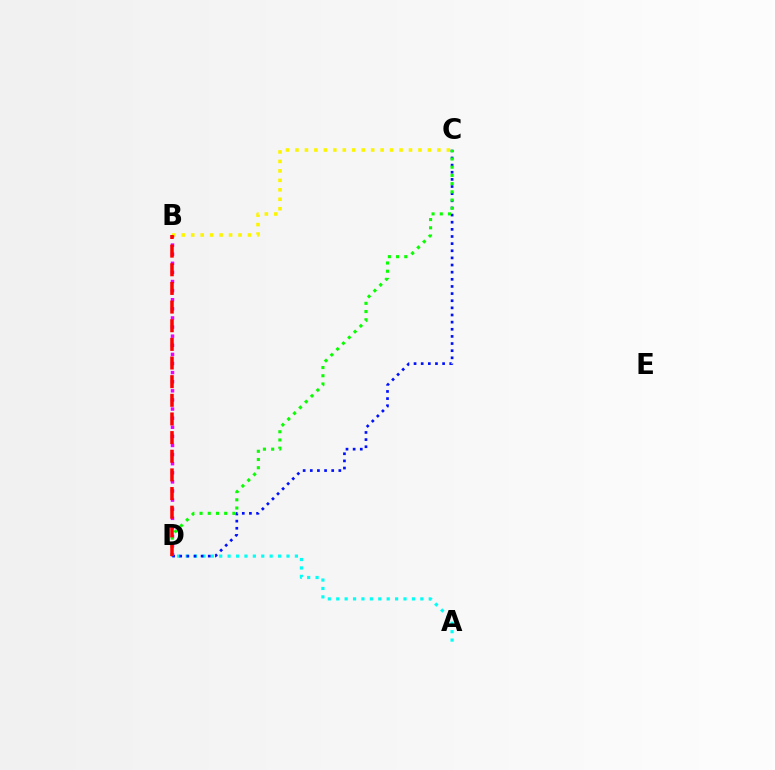{('B', 'C'): [{'color': '#fcf500', 'line_style': 'dotted', 'thickness': 2.57}], ('B', 'D'): [{'color': '#ee00ff', 'line_style': 'dotted', 'thickness': 2.47}, {'color': '#ff0000', 'line_style': 'dashed', 'thickness': 2.53}], ('A', 'D'): [{'color': '#00fff6', 'line_style': 'dotted', 'thickness': 2.29}], ('C', 'D'): [{'color': '#0010ff', 'line_style': 'dotted', 'thickness': 1.94}, {'color': '#08ff00', 'line_style': 'dotted', 'thickness': 2.23}]}